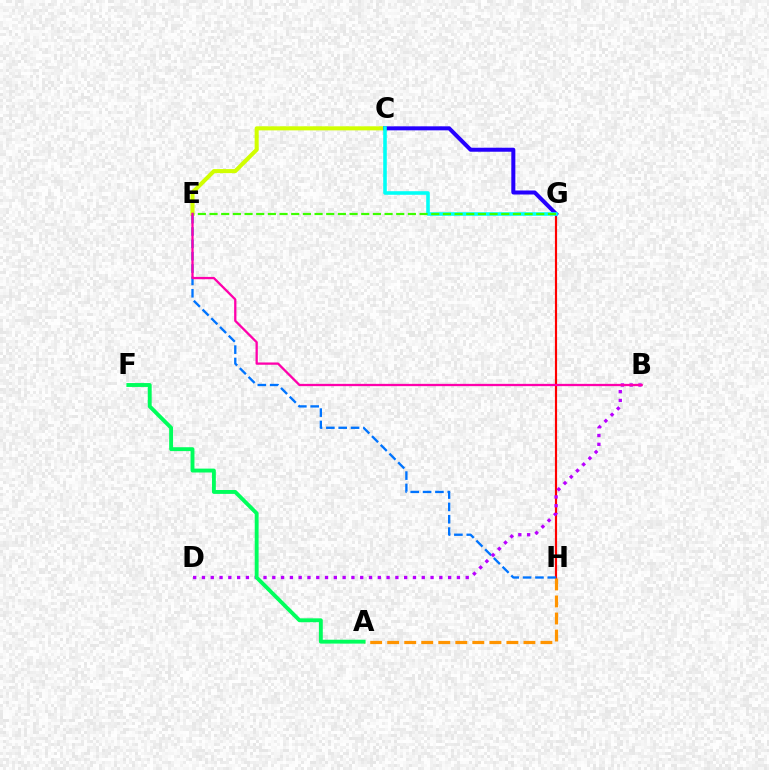{('C', 'E'): [{'color': '#d1ff00', 'line_style': 'solid', 'thickness': 2.92}], ('G', 'H'): [{'color': '#ff0000', 'line_style': 'solid', 'thickness': 1.56}], ('E', 'H'): [{'color': '#0074ff', 'line_style': 'dashed', 'thickness': 1.68}], ('B', 'D'): [{'color': '#b900ff', 'line_style': 'dotted', 'thickness': 2.39}], ('C', 'G'): [{'color': '#2500ff', 'line_style': 'solid', 'thickness': 2.9}, {'color': '#00fff6', 'line_style': 'solid', 'thickness': 2.57}], ('E', 'G'): [{'color': '#3dff00', 'line_style': 'dashed', 'thickness': 1.59}], ('B', 'E'): [{'color': '#ff00ac', 'line_style': 'solid', 'thickness': 1.65}], ('A', 'H'): [{'color': '#ff9400', 'line_style': 'dashed', 'thickness': 2.31}], ('A', 'F'): [{'color': '#00ff5c', 'line_style': 'solid', 'thickness': 2.8}]}